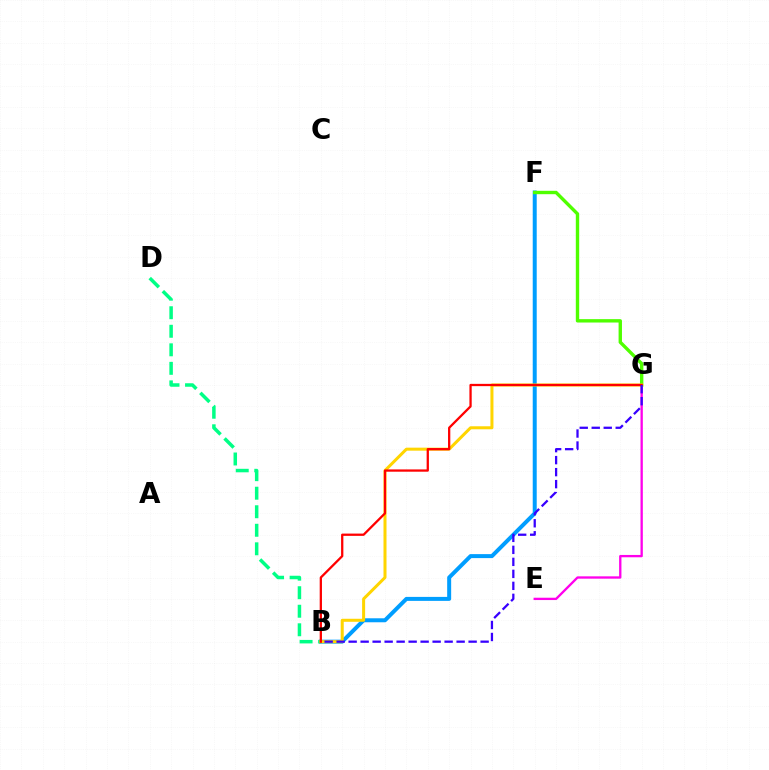{('E', 'G'): [{'color': '#ff00ed', 'line_style': 'solid', 'thickness': 1.67}], ('B', 'F'): [{'color': '#009eff', 'line_style': 'solid', 'thickness': 2.87}], ('B', 'D'): [{'color': '#00ff86', 'line_style': 'dashed', 'thickness': 2.52}], ('F', 'G'): [{'color': '#4fff00', 'line_style': 'solid', 'thickness': 2.44}], ('B', 'G'): [{'color': '#ffd500', 'line_style': 'solid', 'thickness': 2.17}, {'color': '#ff0000', 'line_style': 'solid', 'thickness': 1.64}, {'color': '#3700ff', 'line_style': 'dashed', 'thickness': 1.63}]}